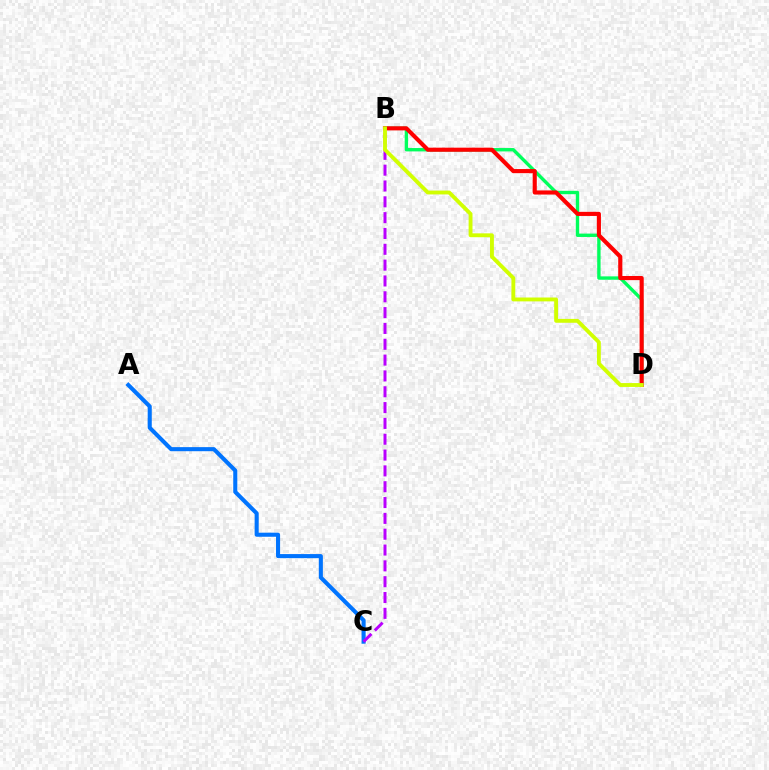{('A', 'C'): [{'color': '#0074ff', 'line_style': 'solid', 'thickness': 2.93}], ('B', 'D'): [{'color': '#00ff5c', 'line_style': 'solid', 'thickness': 2.43}, {'color': '#ff0000', 'line_style': 'solid', 'thickness': 2.97}, {'color': '#d1ff00', 'line_style': 'solid', 'thickness': 2.79}], ('B', 'C'): [{'color': '#b900ff', 'line_style': 'dashed', 'thickness': 2.15}]}